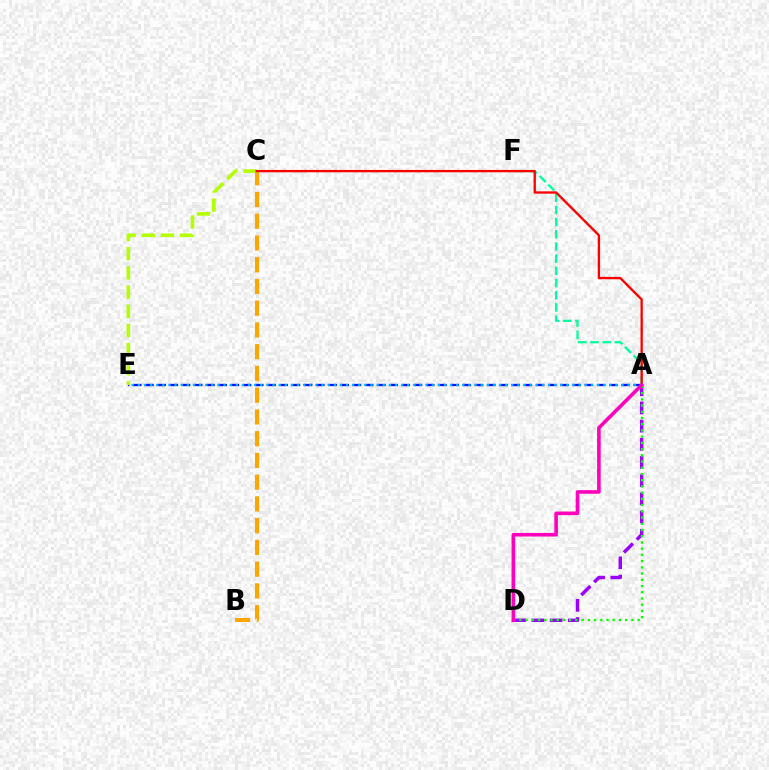{('A', 'D'): [{'color': '#9b00ff', 'line_style': 'dashed', 'thickness': 2.47}, {'color': '#08ff00', 'line_style': 'dotted', 'thickness': 1.69}, {'color': '#ff00bd', 'line_style': 'solid', 'thickness': 2.59}], ('B', 'C'): [{'color': '#ffa500', 'line_style': 'dashed', 'thickness': 2.95}], ('A', 'E'): [{'color': '#0010ff', 'line_style': 'dashed', 'thickness': 1.66}, {'color': '#00b5ff', 'line_style': 'dotted', 'thickness': 1.66}], ('A', 'F'): [{'color': '#00ff9d', 'line_style': 'dashed', 'thickness': 1.66}], ('C', 'E'): [{'color': '#b3ff00', 'line_style': 'dashed', 'thickness': 2.6}], ('A', 'C'): [{'color': '#ff0000', 'line_style': 'solid', 'thickness': 1.68}]}